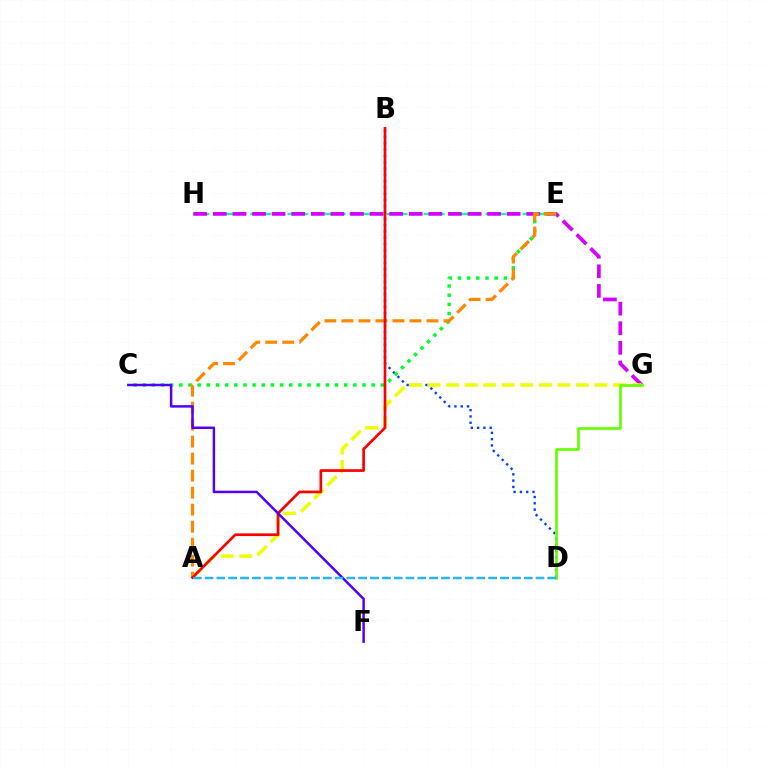{('A', 'D'): [{'color': '#ff00a0', 'line_style': 'dashed', 'thickness': 1.61}, {'color': '#00c7ff', 'line_style': 'dashed', 'thickness': 1.61}], ('E', 'H'): [{'color': '#00ffaf', 'line_style': 'dashed', 'thickness': 1.68}], ('B', 'D'): [{'color': '#003fff', 'line_style': 'dotted', 'thickness': 1.71}], ('G', 'H'): [{'color': '#d600ff', 'line_style': 'dashed', 'thickness': 2.66}], ('C', 'E'): [{'color': '#00ff27', 'line_style': 'dotted', 'thickness': 2.49}], ('A', 'E'): [{'color': '#ff8800', 'line_style': 'dashed', 'thickness': 2.31}], ('A', 'G'): [{'color': '#eeff00', 'line_style': 'dashed', 'thickness': 2.52}], ('A', 'B'): [{'color': '#ff0000', 'line_style': 'solid', 'thickness': 1.93}], ('C', 'F'): [{'color': '#4f00ff', 'line_style': 'solid', 'thickness': 1.79}], ('D', 'G'): [{'color': '#66ff00', 'line_style': 'solid', 'thickness': 1.92}]}